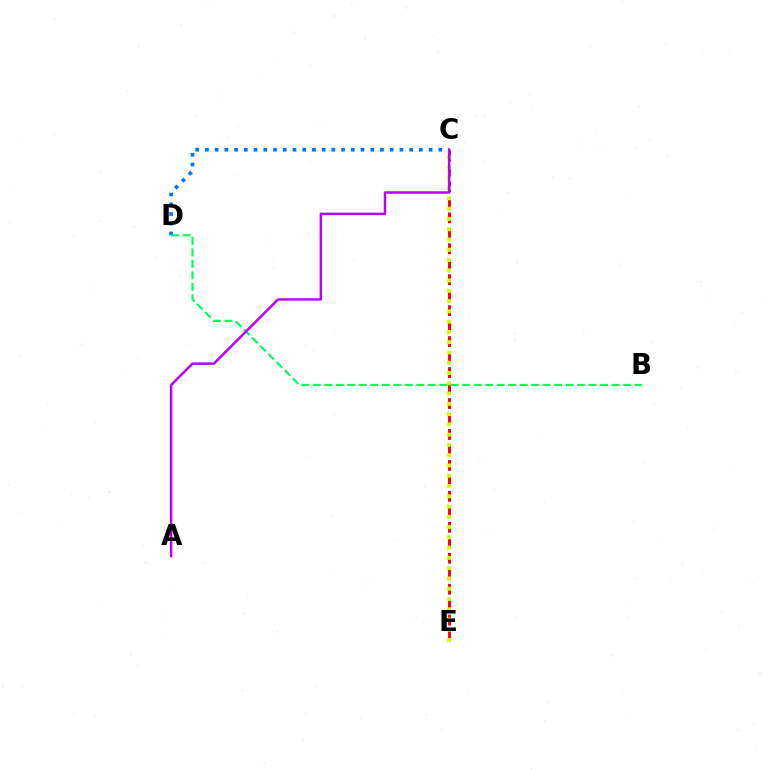{('C', 'E'): [{'color': '#ff0000', 'line_style': 'dashed', 'thickness': 2.1}, {'color': '#d1ff00', 'line_style': 'dotted', 'thickness': 2.79}], ('C', 'D'): [{'color': '#0074ff', 'line_style': 'dotted', 'thickness': 2.64}], ('B', 'D'): [{'color': '#00ff5c', 'line_style': 'dashed', 'thickness': 1.56}], ('A', 'C'): [{'color': '#b900ff', 'line_style': 'solid', 'thickness': 1.78}]}